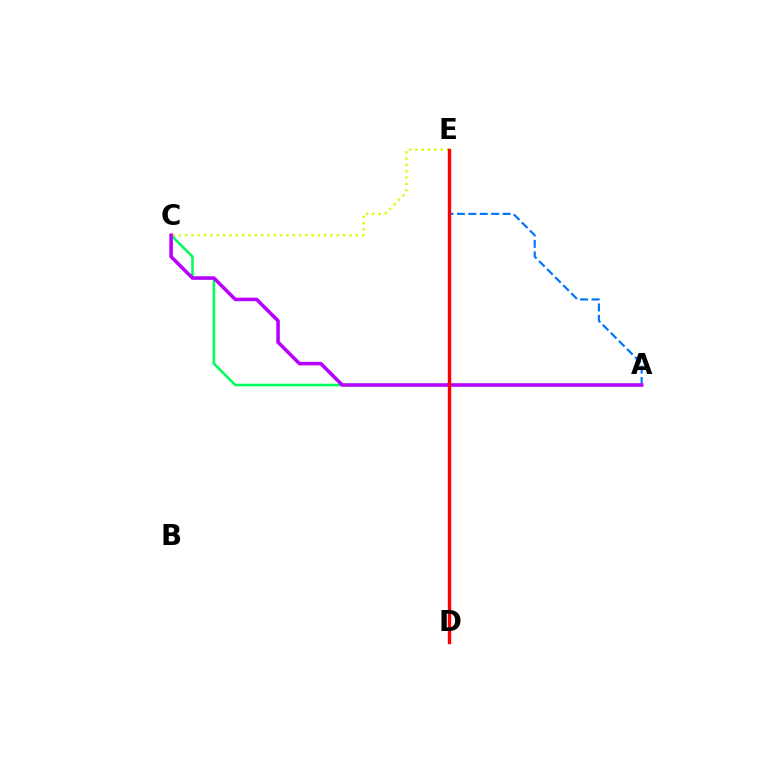{('A', 'E'): [{'color': '#0074ff', 'line_style': 'dashed', 'thickness': 1.55}], ('C', 'E'): [{'color': '#d1ff00', 'line_style': 'dotted', 'thickness': 1.72}], ('A', 'C'): [{'color': '#00ff5c', 'line_style': 'solid', 'thickness': 1.86}, {'color': '#b900ff', 'line_style': 'solid', 'thickness': 2.55}], ('D', 'E'): [{'color': '#ff0000', 'line_style': 'solid', 'thickness': 2.43}]}